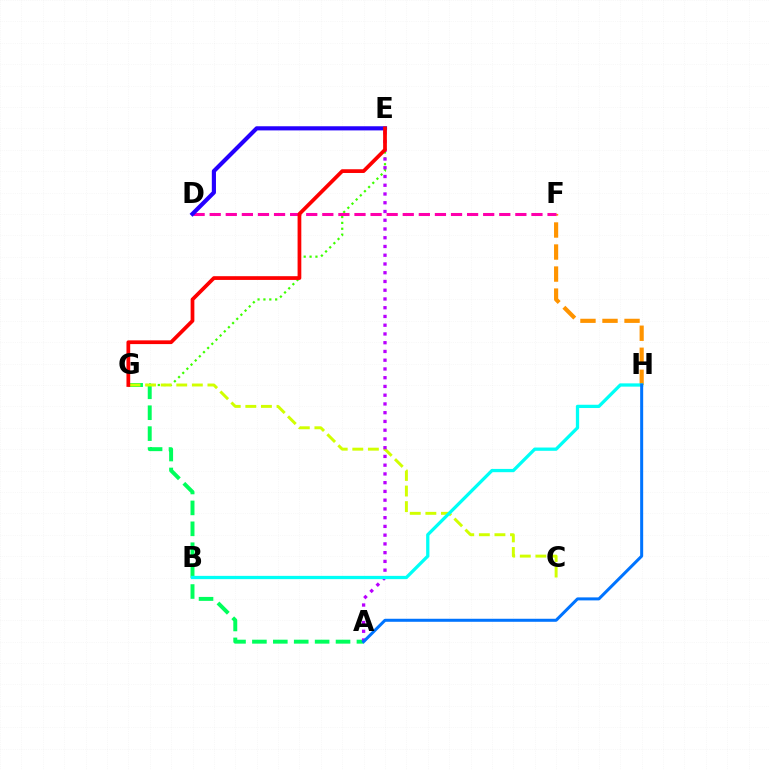{('E', 'G'): [{'color': '#3dff00', 'line_style': 'dotted', 'thickness': 1.6}, {'color': '#ff0000', 'line_style': 'solid', 'thickness': 2.69}], ('F', 'H'): [{'color': '#ff9400', 'line_style': 'dashed', 'thickness': 2.99}], ('D', 'F'): [{'color': '#ff00ac', 'line_style': 'dashed', 'thickness': 2.19}], ('A', 'G'): [{'color': '#00ff5c', 'line_style': 'dashed', 'thickness': 2.84}], ('C', 'G'): [{'color': '#d1ff00', 'line_style': 'dashed', 'thickness': 2.12}], ('A', 'E'): [{'color': '#b900ff', 'line_style': 'dotted', 'thickness': 2.38}], ('D', 'E'): [{'color': '#2500ff', 'line_style': 'solid', 'thickness': 2.98}], ('B', 'H'): [{'color': '#00fff6', 'line_style': 'solid', 'thickness': 2.35}], ('A', 'H'): [{'color': '#0074ff', 'line_style': 'solid', 'thickness': 2.17}]}